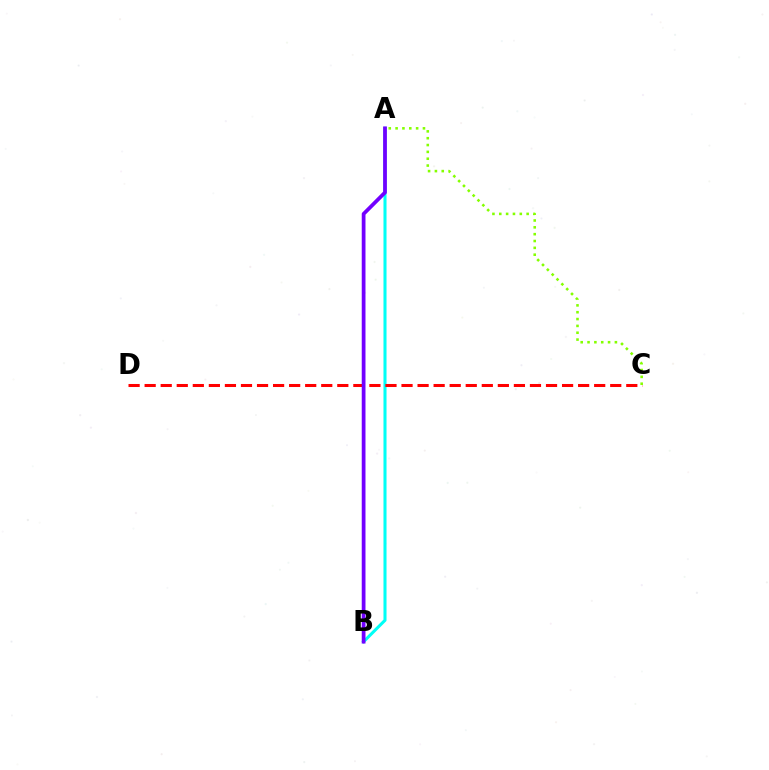{('A', 'B'): [{'color': '#00fff6', 'line_style': 'solid', 'thickness': 2.2}, {'color': '#7200ff', 'line_style': 'solid', 'thickness': 2.7}], ('C', 'D'): [{'color': '#ff0000', 'line_style': 'dashed', 'thickness': 2.18}], ('A', 'C'): [{'color': '#84ff00', 'line_style': 'dotted', 'thickness': 1.86}]}